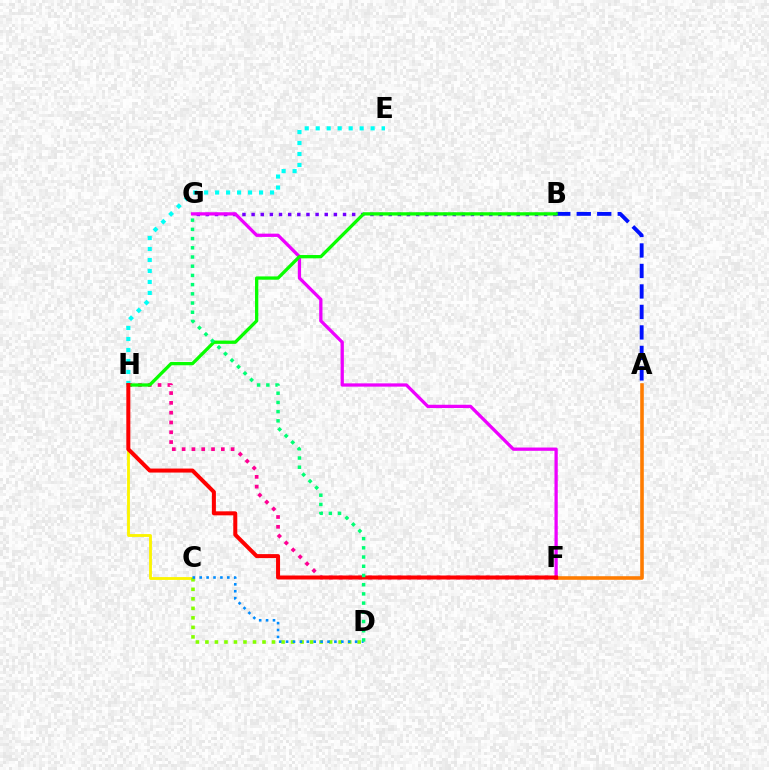{('B', 'G'): [{'color': '#7200ff', 'line_style': 'dotted', 'thickness': 2.48}], ('C', 'H'): [{'color': '#fcf500', 'line_style': 'solid', 'thickness': 2.04}], ('C', 'D'): [{'color': '#84ff00', 'line_style': 'dotted', 'thickness': 2.59}, {'color': '#008cff', 'line_style': 'dotted', 'thickness': 1.88}], ('A', 'F'): [{'color': '#ff7c00', 'line_style': 'solid', 'thickness': 2.58}], ('A', 'B'): [{'color': '#0010ff', 'line_style': 'dashed', 'thickness': 2.78}], ('E', 'H'): [{'color': '#00fff6', 'line_style': 'dotted', 'thickness': 2.98}], ('F', 'G'): [{'color': '#ee00ff', 'line_style': 'solid', 'thickness': 2.35}], ('F', 'H'): [{'color': '#ff0094', 'line_style': 'dotted', 'thickness': 2.66}, {'color': '#ff0000', 'line_style': 'solid', 'thickness': 2.88}], ('B', 'H'): [{'color': '#08ff00', 'line_style': 'solid', 'thickness': 2.37}], ('D', 'G'): [{'color': '#00ff74', 'line_style': 'dotted', 'thickness': 2.5}]}